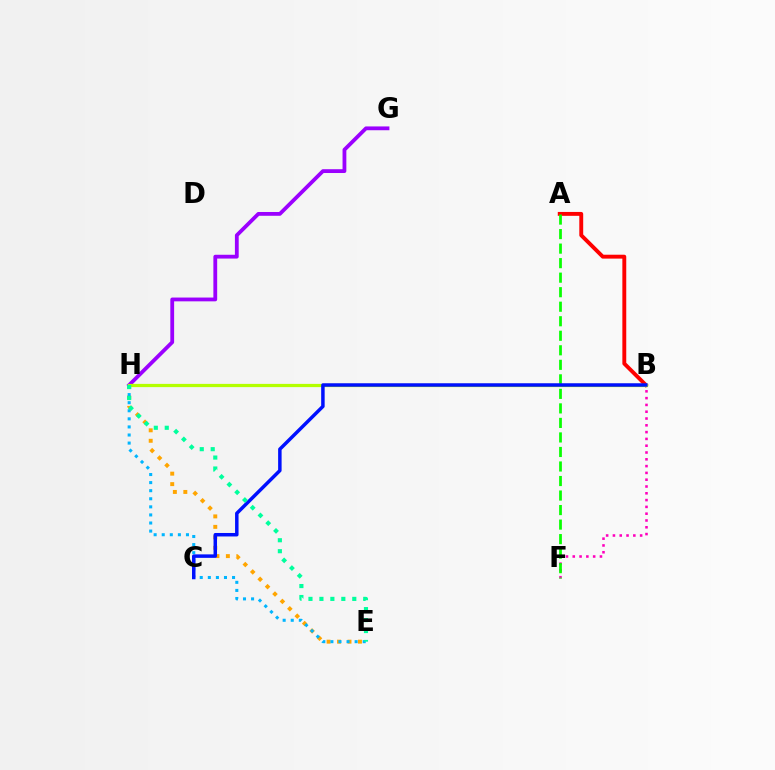{('B', 'F'): [{'color': '#ff00bd', 'line_style': 'dotted', 'thickness': 1.85}], ('A', 'B'): [{'color': '#ff0000', 'line_style': 'solid', 'thickness': 2.8}], ('A', 'F'): [{'color': '#08ff00', 'line_style': 'dashed', 'thickness': 1.97}], ('E', 'H'): [{'color': '#ffa500', 'line_style': 'dotted', 'thickness': 2.84}, {'color': '#00b5ff', 'line_style': 'dotted', 'thickness': 2.2}, {'color': '#00ff9d', 'line_style': 'dotted', 'thickness': 2.98}], ('G', 'H'): [{'color': '#9b00ff', 'line_style': 'solid', 'thickness': 2.74}], ('B', 'H'): [{'color': '#b3ff00', 'line_style': 'solid', 'thickness': 2.33}], ('B', 'C'): [{'color': '#0010ff', 'line_style': 'solid', 'thickness': 2.51}]}